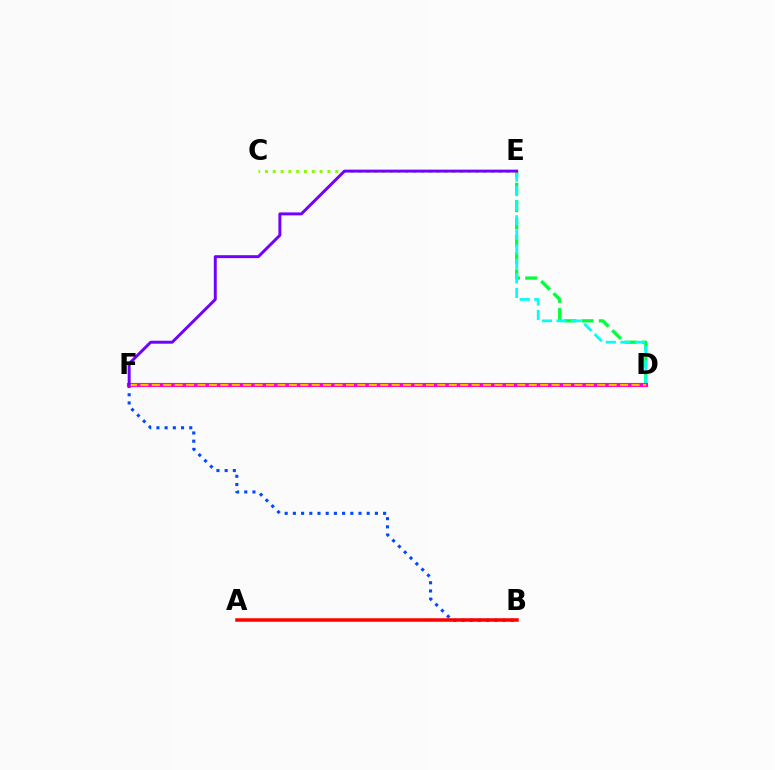{('D', 'E'): [{'color': '#00ff39', 'line_style': 'dashed', 'thickness': 2.35}, {'color': '#00fff6', 'line_style': 'dashed', 'thickness': 1.98}], ('B', 'F'): [{'color': '#004bff', 'line_style': 'dotted', 'thickness': 2.23}], ('D', 'F'): [{'color': '#ff00cf', 'line_style': 'solid', 'thickness': 2.99}, {'color': '#ffbd00', 'line_style': 'dashed', 'thickness': 1.55}], ('C', 'E'): [{'color': '#84ff00', 'line_style': 'dotted', 'thickness': 2.12}], ('A', 'B'): [{'color': '#ff0000', 'line_style': 'solid', 'thickness': 2.54}], ('E', 'F'): [{'color': '#7200ff', 'line_style': 'solid', 'thickness': 2.12}]}